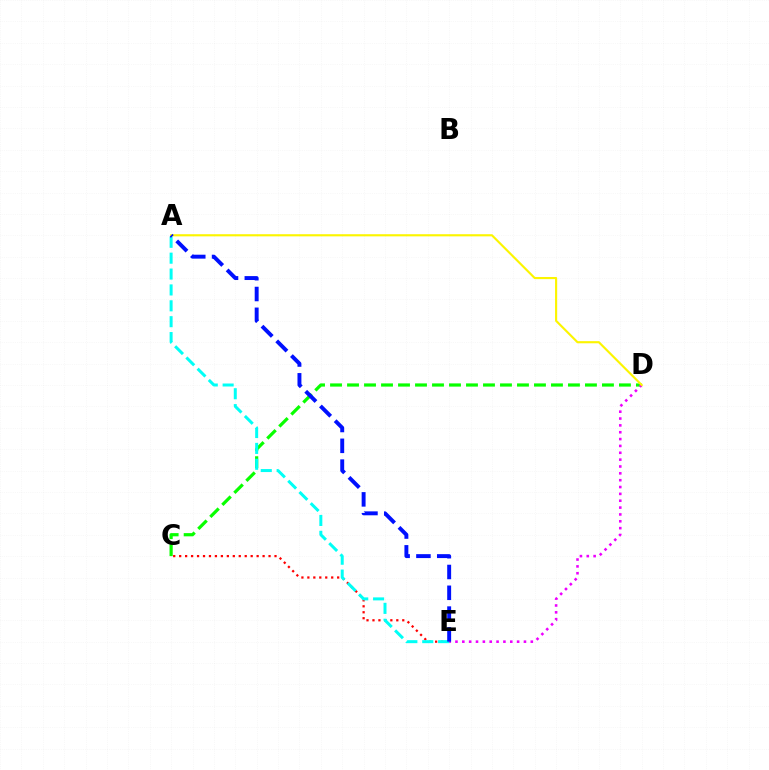{('C', 'D'): [{'color': '#08ff00', 'line_style': 'dashed', 'thickness': 2.31}], ('C', 'E'): [{'color': '#ff0000', 'line_style': 'dotted', 'thickness': 1.62}], ('D', 'E'): [{'color': '#ee00ff', 'line_style': 'dotted', 'thickness': 1.86}], ('A', 'D'): [{'color': '#fcf500', 'line_style': 'solid', 'thickness': 1.54}], ('A', 'E'): [{'color': '#00fff6', 'line_style': 'dashed', 'thickness': 2.16}, {'color': '#0010ff', 'line_style': 'dashed', 'thickness': 2.83}]}